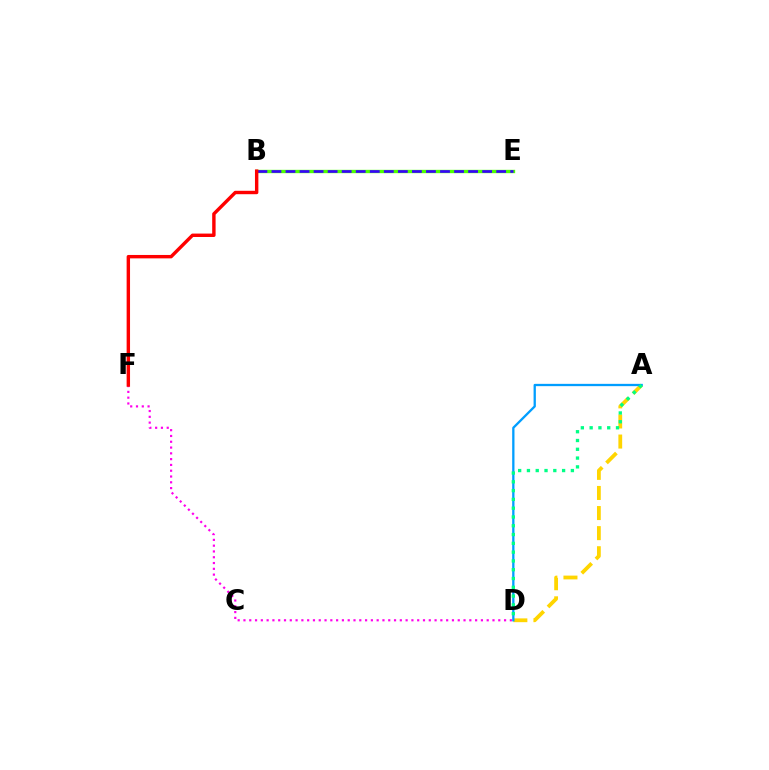{('A', 'D'): [{'color': '#ffd500', 'line_style': 'dashed', 'thickness': 2.73}, {'color': '#009eff', 'line_style': 'solid', 'thickness': 1.65}, {'color': '#00ff86', 'line_style': 'dotted', 'thickness': 2.39}], ('B', 'E'): [{'color': '#4fff00', 'line_style': 'solid', 'thickness': 2.41}, {'color': '#3700ff', 'line_style': 'dashed', 'thickness': 1.91}], ('D', 'F'): [{'color': '#ff00ed', 'line_style': 'dotted', 'thickness': 1.57}], ('B', 'F'): [{'color': '#ff0000', 'line_style': 'solid', 'thickness': 2.46}]}